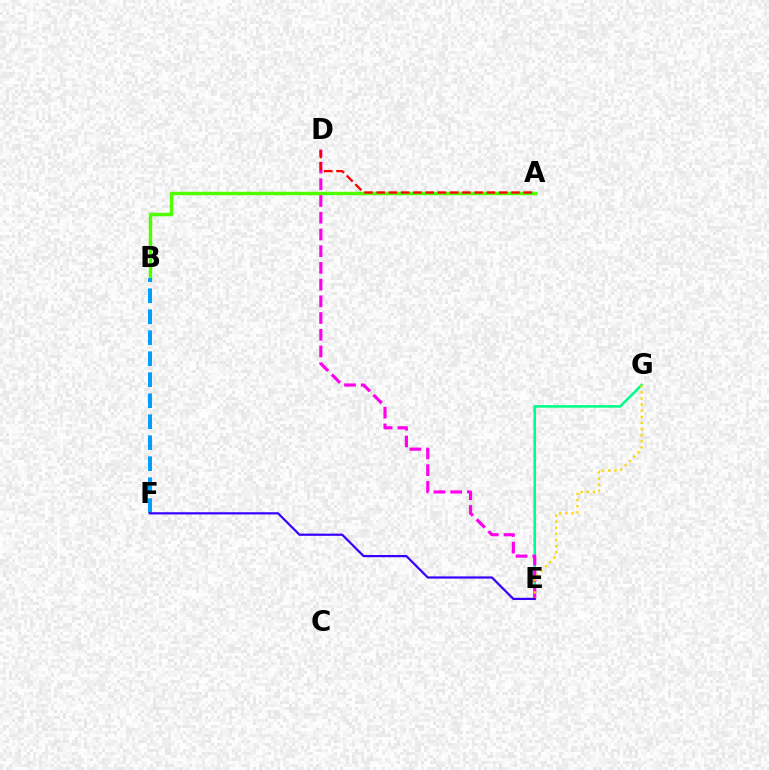{('E', 'G'): [{'color': '#00ff86', 'line_style': 'solid', 'thickness': 1.86}, {'color': '#ffd500', 'line_style': 'dotted', 'thickness': 1.67}], ('A', 'B'): [{'color': '#4fff00', 'line_style': 'solid', 'thickness': 2.48}], ('D', 'E'): [{'color': '#ff00ed', 'line_style': 'dashed', 'thickness': 2.27}], ('B', 'F'): [{'color': '#009eff', 'line_style': 'dashed', 'thickness': 2.85}], ('E', 'F'): [{'color': '#3700ff', 'line_style': 'solid', 'thickness': 1.58}], ('A', 'D'): [{'color': '#ff0000', 'line_style': 'dashed', 'thickness': 1.67}]}